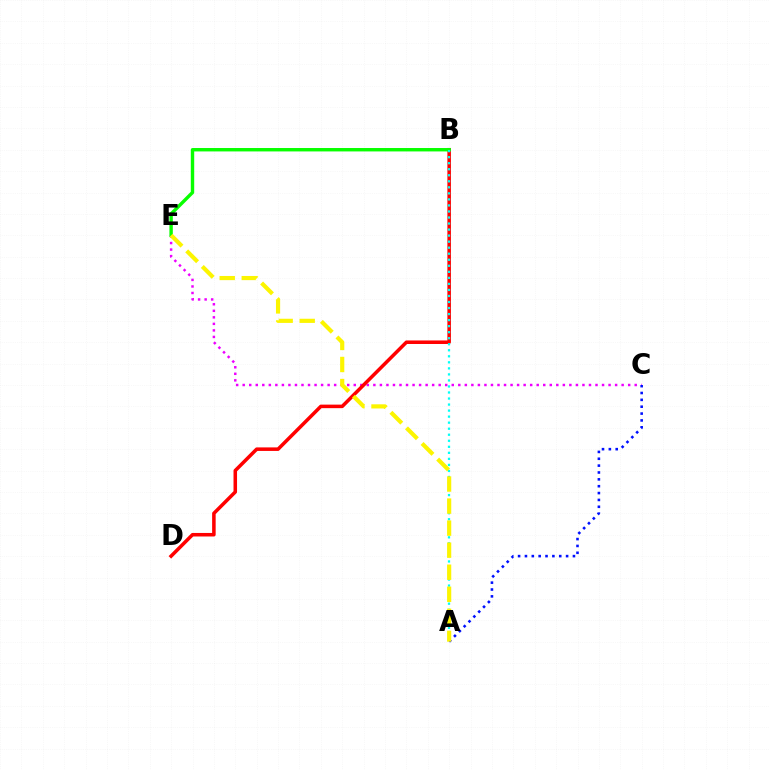{('C', 'E'): [{'color': '#ee00ff', 'line_style': 'dotted', 'thickness': 1.78}], ('A', 'C'): [{'color': '#0010ff', 'line_style': 'dotted', 'thickness': 1.86}], ('B', 'D'): [{'color': '#ff0000', 'line_style': 'solid', 'thickness': 2.54}], ('B', 'E'): [{'color': '#08ff00', 'line_style': 'solid', 'thickness': 2.45}], ('A', 'B'): [{'color': '#00fff6', 'line_style': 'dotted', 'thickness': 1.64}], ('A', 'E'): [{'color': '#fcf500', 'line_style': 'dashed', 'thickness': 3.0}]}